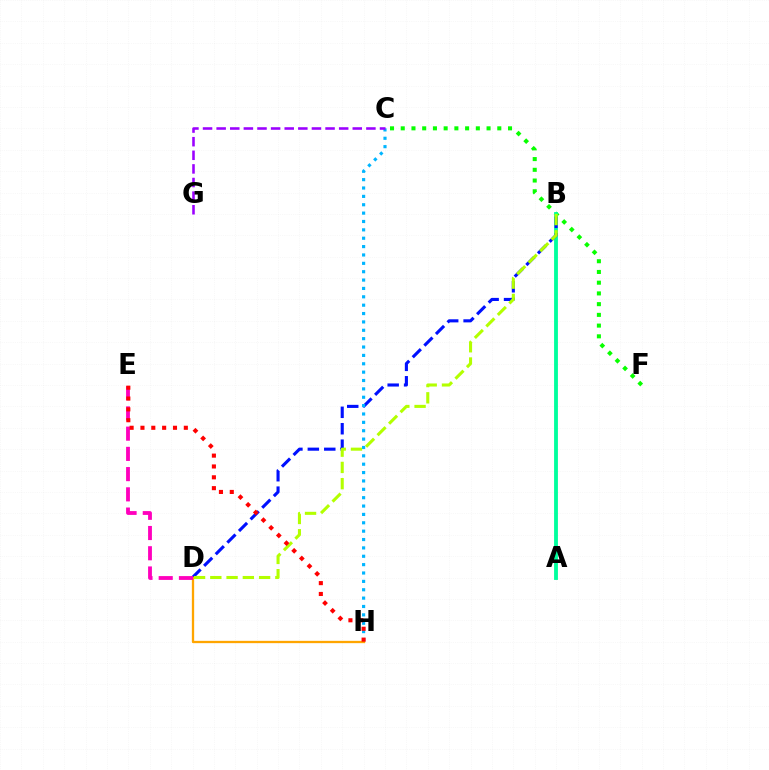{('C', 'F'): [{'color': '#08ff00', 'line_style': 'dotted', 'thickness': 2.91}], ('A', 'B'): [{'color': '#00ff9d', 'line_style': 'solid', 'thickness': 2.76}], ('B', 'D'): [{'color': '#0010ff', 'line_style': 'dashed', 'thickness': 2.23}, {'color': '#b3ff00', 'line_style': 'dashed', 'thickness': 2.21}], ('C', 'H'): [{'color': '#00b5ff', 'line_style': 'dotted', 'thickness': 2.27}], ('D', 'H'): [{'color': '#ffa500', 'line_style': 'solid', 'thickness': 1.66}], ('D', 'E'): [{'color': '#ff00bd', 'line_style': 'dashed', 'thickness': 2.75}], ('C', 'G'): [{'color': '#9b00ff', 'line_style': 'dashed', 'thickness': 1.85}], ('E', 'H'): [{'color': '#ff0000', 'line_style': 'dotted', 'thickness': 2.95}]}